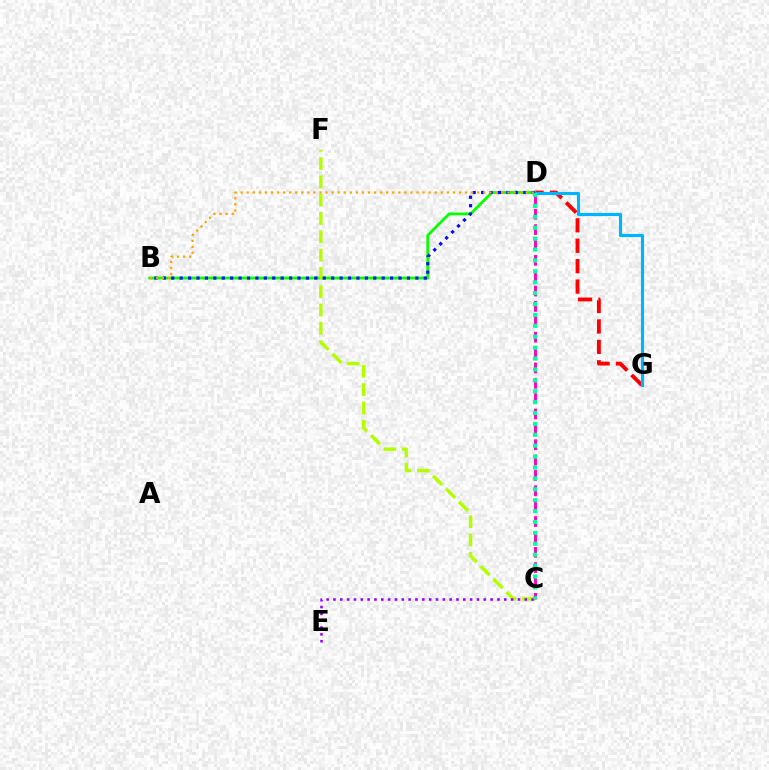{('D', 'G'): [{'color': '#ff0000', 'line_style': 'dashed', 'thickness': 2.77}, {'color': '#00b5ff', 'line_style': 'solid', 'thickness': 2.26}], ('B', 'D'): [{'color': '#08ff00', 'line_style': 'solid', 'thickness': 2.02}, {'color': '#0010ff', 'line_style': 'dotted', 'thickness': 2.29}, {'color': '#ffa500', 'line_style': 'dotted', 'thickness': 1.65}], ('C', 'F'): [{'color': '#b3ff00', 'line_style': 'dashed', 'thickness': 2.49}], ('C', 'E'): [{'color': '#9b00ff', 'line_style': 'dotted', 'thickness': 1.86}], ('C', 'D'): [{'color': '#ff00bd', 'line_style': 'dashed', 'thickness': 2.09}, {'color': '#00ff9d', 'line_style': 'dotted', 'thickness': 2.96}]}